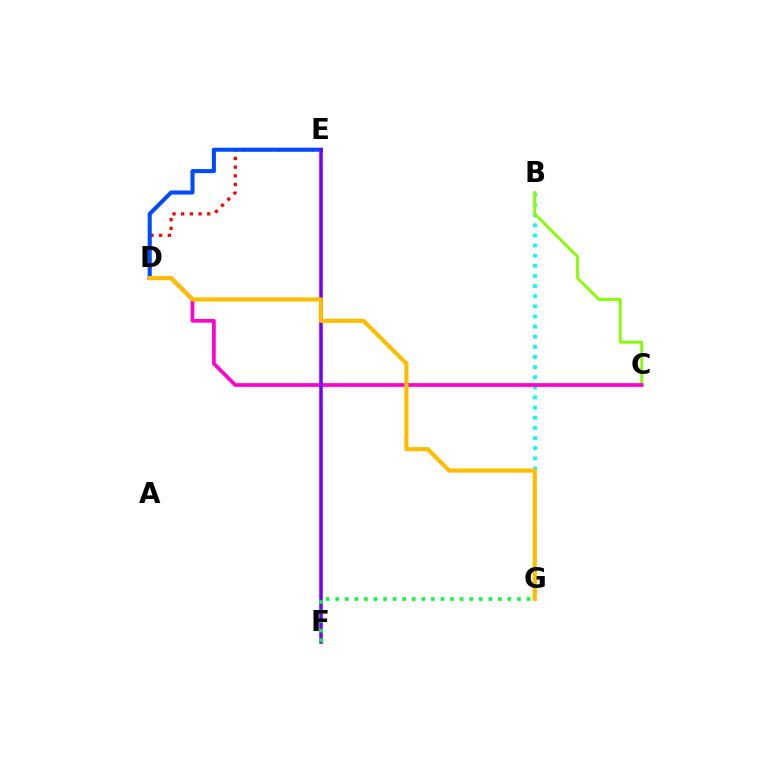{('D', 'E'): [{'color': '#ff0000', 'line_style': 'dotted', 'thickness': 2.36}, {'color': '#004bff', 'line_style': 'solid', 'thickness': 2.92}], ('B', 'G'): [{'color': '#00fff6', 'line_style': 'dotted', 'thickness': 2.75}], ('B', 'C'): [{'color': '#84ff00', 'line_style': 'solid', 'thickness': 2.04}], ('C', 'D'): [{'color': '#ff00cf', 'line_style': 'solid', 'thickness': 2.67}], ('E', 'F'): [{'color': '#7200ff', 'line_style': 'solid', 'thickness': 2.53}], ('D', 'G'): [{'color': '#ffbd00', 'line_style': 'solid', 'thickness': 3.0}], ('F', 'G'): [{'color': '#00ff39', 'line_style': 'dotted', 'thickness': 2.6}]}